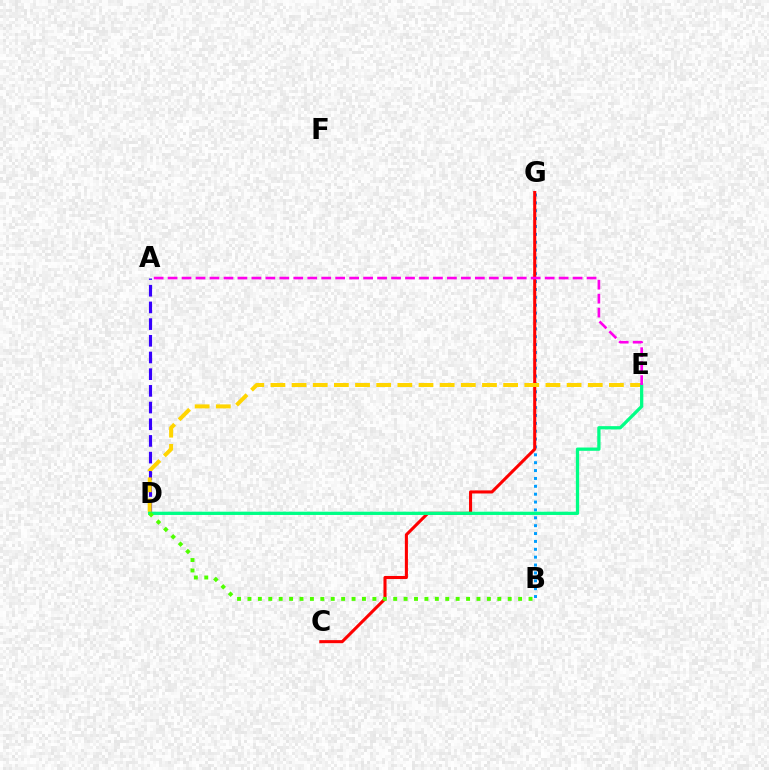{('B', 'G'): [{'color': '#009eff', 'line_style': 'dotted', 'thickness': 2.14}], ('C', 'G'): [{'color': '#ff0000', 'line_style': 'solid', 'thickness': 2.21}], ('A', 'D'): [{'color': '#3700ff', 'line_style': 'dashed', 'thickness': 2.27}], ('D', 'E'): [{'color': '#ffd500', 'line_style': 'dashed', 'thickness': 2.87}, {'color': '#00ff86', 'line_style': 'solid', 'thickness': 2.36}], ('B', 'D'): [{'color': '#4fff00', 'line_style': 'dotted', 'thickness': 2.83}], ('A', 'E'): [{'color': '#ff00ed', 'line_style': 'dashed', 'thickness': 1.9}]}